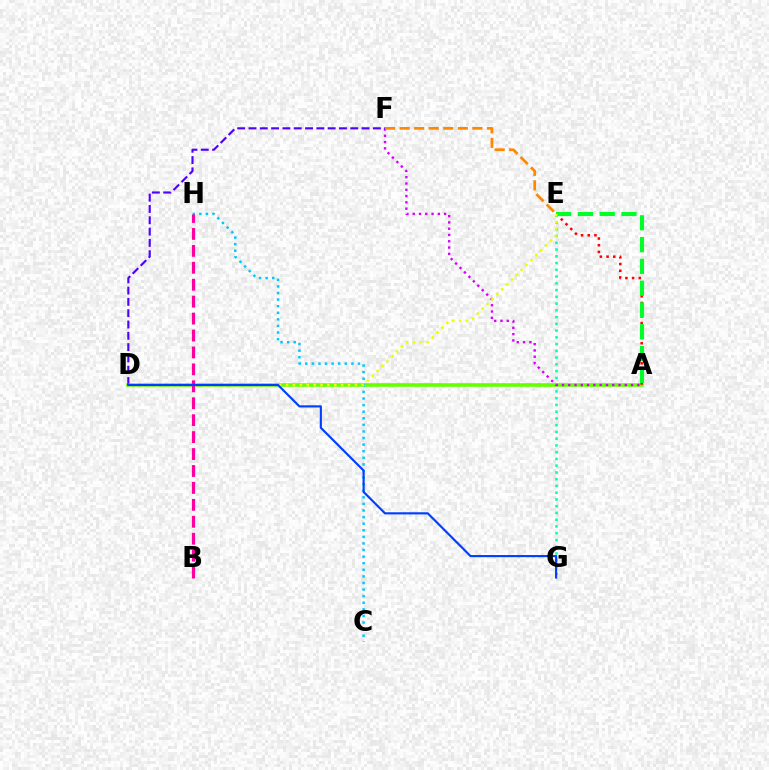{('A', 'D'): [{'color': '#66ff00', 'line_style': 'solid', 'thickness': 2.59}], ('A', 'E'): [{'color': '#ff0000', 'line_style': 'dotted', 'thickness': 1.82}, {'color': '#00ff27', 'line_style': 'dashed', 'thickness': 2.96}], ('E', 'G'): [{'color': '#00ffaf', 'line_style': 'dotted', 'thickness': 1.84}], ('C', 'H'): [{'color': '#00c7ff', 'line_style': 'dotted', 'thickness': 1.79}], ('A', 'F'): [{'color': '#d600ff', 'line_style': 'dotted', 'thickness': 1.71}], ('D', 'F'): [{'color': '#4f00ff', 'line_style': 'dashed', 'thickness': 1.54}], ('D', 'E'): [{'color': '#eeff00', 'line_style': 'dotted', 'thickness': 1.87}], ('B', 'H'): [{'color': '#ff00a0', 'line_style': 'dashed', 'thickness': 2.3}], ('D', 'G'): [{'color': '#003fff', 'line_style': 'solid', 'thickness': 1.55}], ('E', 'F'): [{'color': '#ff8800', 'line_style': 'dashed', 'thickness': 1.98}]}